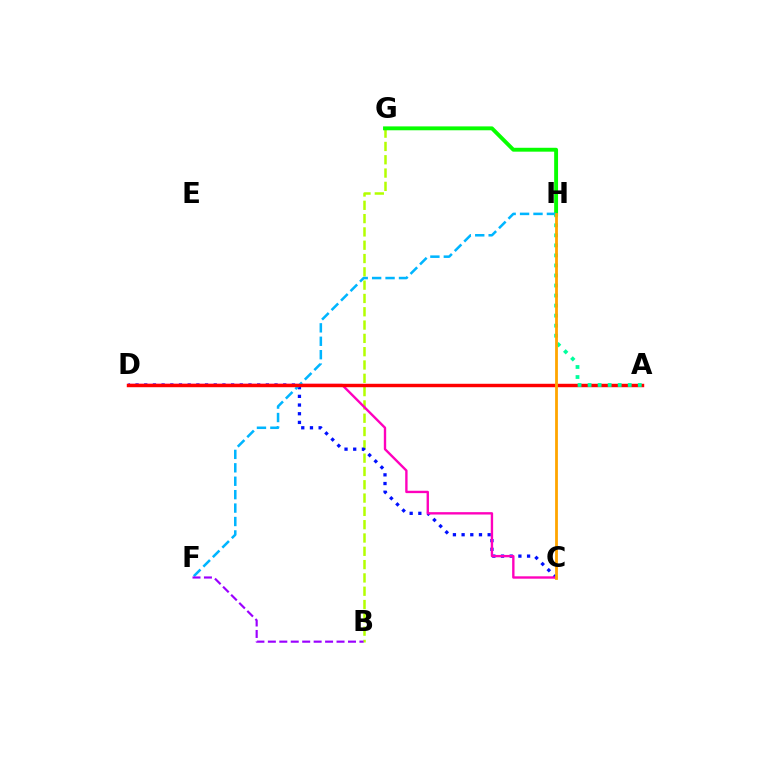{('B', 'G'): [{'color': '#b3ff00', 'line_style': 'dashed', 'thickness': 1.81}], ('G', 'H'): [{'color': '#08ff00', 'line_style': 'solid', 'thickness': 2.8}], ('C', 'D'): [{'color': '#0010ff', 'line_style': 'dotted', 'thickness': 2.36}, {'color': '#ff00bd', 'line_style': 'solid', 'thickness': 1.71}], ('F', 'H'): [{'color': '#00b5ff', 'line_style': 'dashed', 'thickness': 1.82}], ('A', 'D'): [{'color': '#ff0000', 'line_style': 'solid', 'thickness': 2.47}], ('A', 'H'): [{'color': '#00ff9d', 'line_style': 'dotted', 'thickness': 2.73}], ('B', 'F'): [{'color': '#9b00ff', 'line_style': 'dashed', 'thickness': 1.56}], ('C', 'H'): [{'color': '#ffa500', 'line_style': 'solid', 'thickness': 2.01}]}